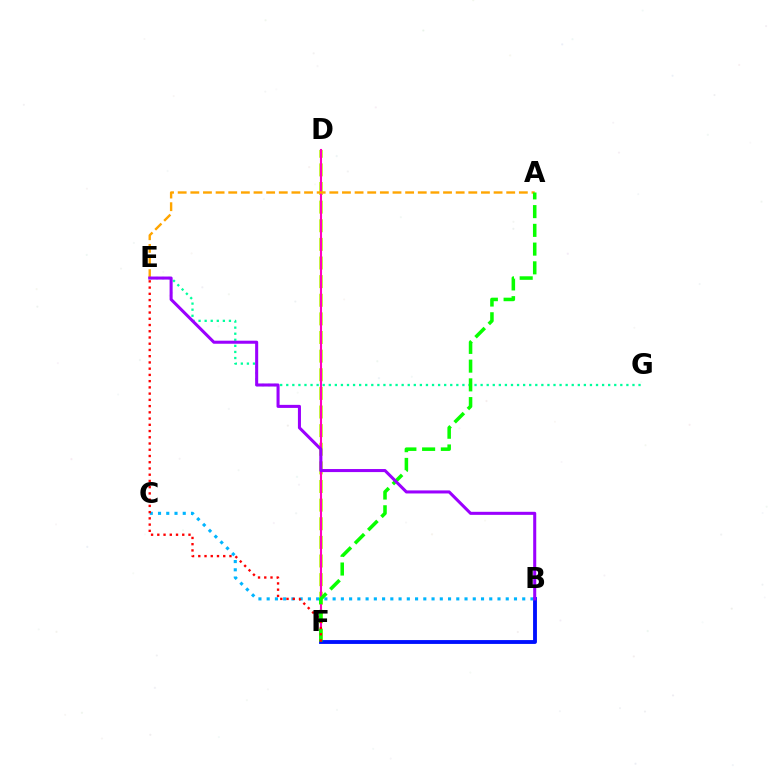{('D', 'F'): [{'color': '#b3ff00', 'line_style': 'dashed', 'thickness': 2.53}, {'color': '#ff00bd', 'line_style': 'solid', 'thickness': 1.51}], ('E', 'G'): [{'color': '#00ff9d', 'line_style': 'dotted', 'thickness': 1.65}], ('B', 'F'): [{'color': '#0010ff', 'line_style': 'solid', 'thickness': 2.77}], ('B', 'C'): [{'color': '#00b5ff', 'line_style': 'dotted', 'thickness': 2.24}], ('A', 'E'): [{'color': '#ffa500', 'line_style': 'dashed', 'thickness': 1.72}], ('A', 'F'): [{'color': '#08ff00', 'line_style': 'dashed', 'thickness': 2.55}], ('B', 'E'): [{'color': '#9b00ff', 'line_style': 'solid', 'thickness': 2.2}], ('E', 'F'): [{'color': '#ff0000', 'line_style': 'dotted', 'thickness': 1.69}]}